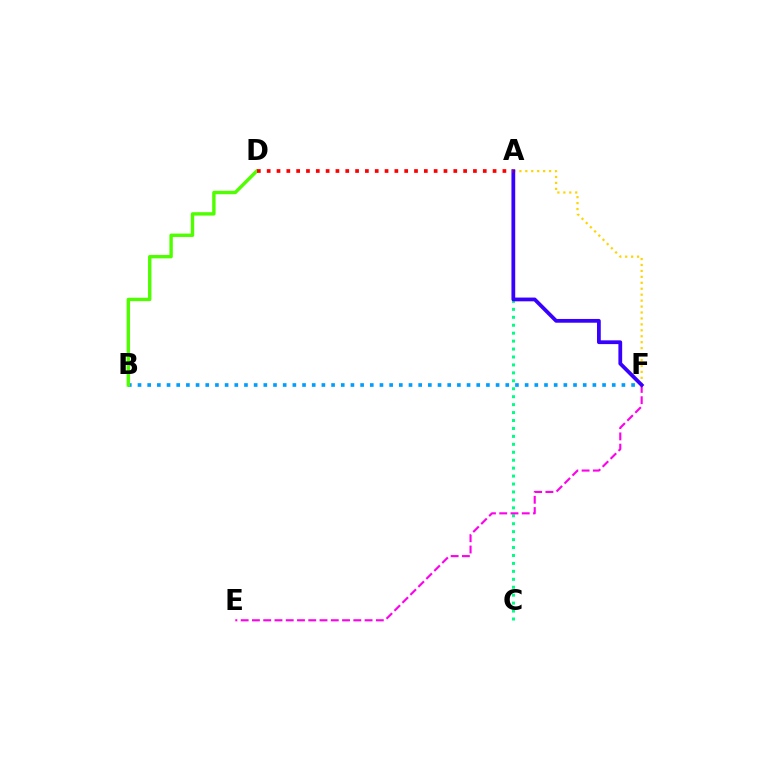{('B', 'F'): [{'color': '#009eff', 'line_style': 'dotted', 'thickness': 2.63}], ('A', 'C'): [{'color': '#00ff86', 'line_style': 'dotted', 'thickness': 2.16}], ('E', 'F'): [{'color': '#ff00ed', 'line_style': 'dashed', 'thickness': 1.53}], ('B', 'D'): [{'color': '#4fff00', 'line_style': 'solid', 'thickness': 2.45}], ('A', 'F'): [{'color': '#ffd500', 'line_style': 'dotted', 'thickness': 1.61}, {'color': '#3700ff', 'line_style': 'solid', 'thickness': 2.71}], ('A', 'D'): [{'color': '#ff0000', 'line_style': 'dotted', 'thickness': 2.67}]}